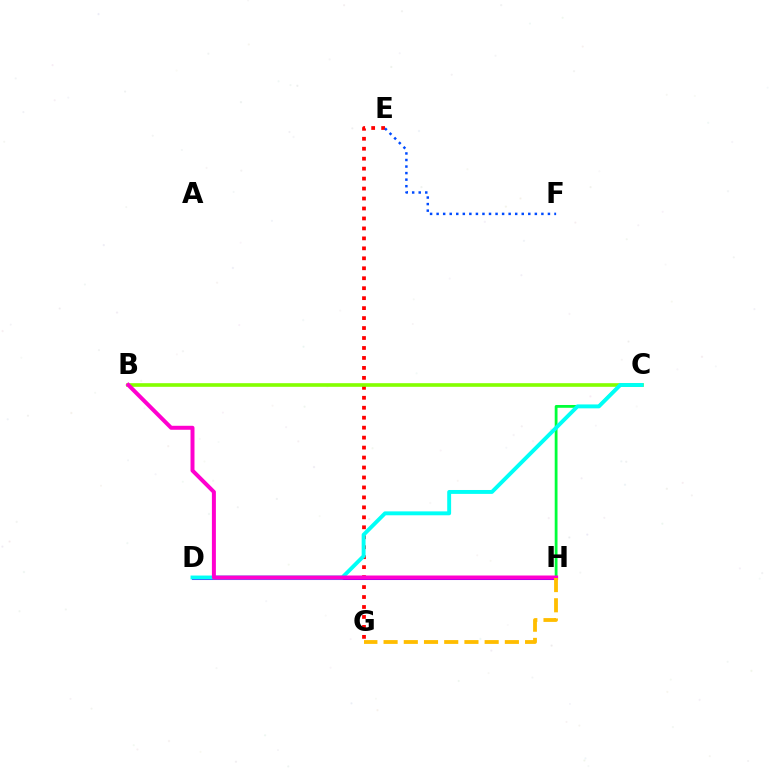{('D', 'H'): [{'color': '#7200ff', 'line_style': 'solid', 'thickness': 2.19}], ('C', 'H'): [{'color': '#00ff39', 'line_style': 'solid', 'thickness': 2.01}], ('E', 'G'): [{'color': '#ff0000', 'line_style': 'dotted', 'thickness': 2.71}], ('B', 'C'): [{'color': '#84ff00', 'line_style': 'solid', 'thickness': 2.62}], ('C', 'D'): [{'color': '#00fff6', 'line_style': 'solid', 'thickness': 2.81}], ('E', 'F'): [{'color': '#004bff', 'line_style': 'dotted', 'thickness': 1.78}], ('B', 'H'): [{'color': '#ff00cf', 'line_style': 'solid', 'thickness': 2.87}], ('G', 'H'): [{'color': '#ffbd00', 'line_style': 'dashed', 'thickness': 2.75}]}